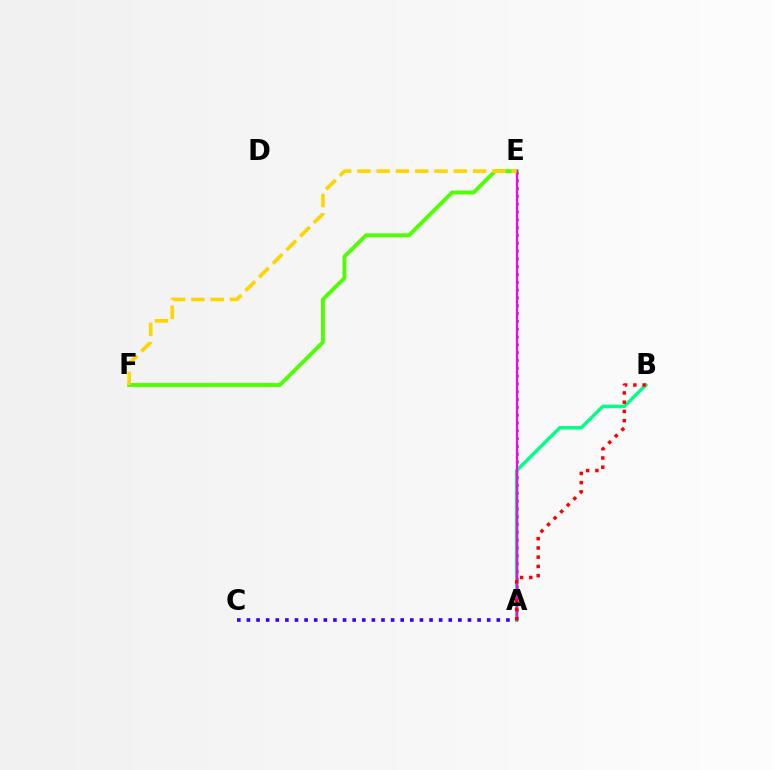{('A', 'C'): [{'color': '#3700ff', 'line_style': 'dotted', 'thickness': 2.61}], ('A', 'E'): [{'color': '#009eff', 'line_style': 'dotted', 'thickness': 2.12}, {'color': '#ff00ed', 'line_style': 'solid', 'thickness': 1.65}], ('E', 'F'): [{'color': '#4fff00', 'line_style': 'solid', 'thickness': 2.79}, {'color': '#ffd500', 'line_style': 'dashed', 'thickness': 2.62}], ('A', 'B'): [{'color': '#00ff86', 'line_style': 'solid', 'thickness': 2.46}, {'color': '#ff0000', 'line_style': 'dotted', 'thickness': 2.51}]}